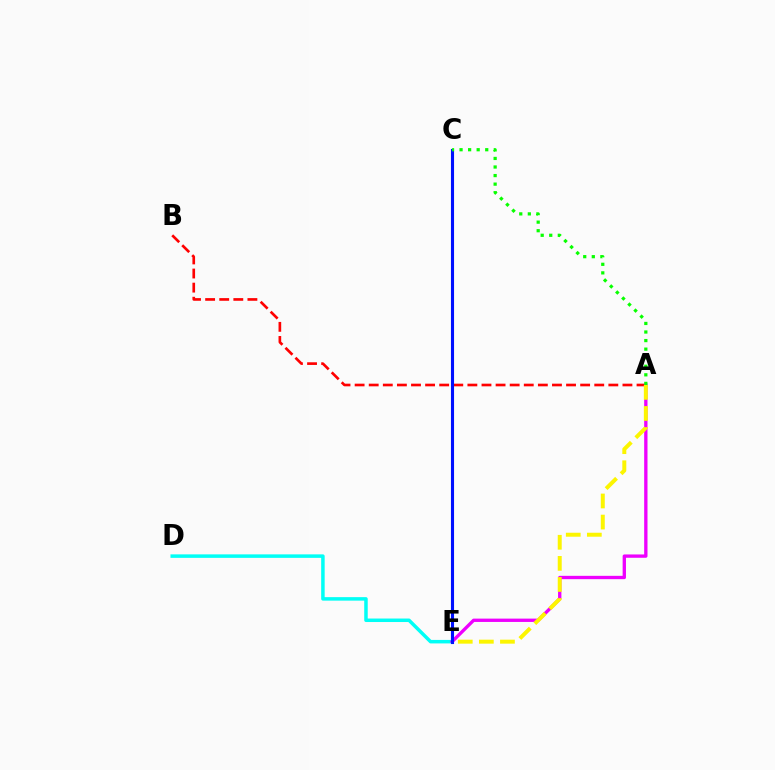{('D', 'E'): [{'color': '#00fff6', 'line_style': 'solid', 'thickness': 2.52}], ('A', 'B'): [{'color': '#ff0000', 'line_style': 'dashed', 'thickness': 1.91}], ('A', 'E'): [{'color': '#ee00ff', 'line_style': 'solid', 'thickness': 2.4}, {'color': '#fcf500', 'line_style': 'dashed', 'thickness': 2.86}], ('C', 'E'): [{'color': '#0010ff', 'line_style': 'solid', 'thickness': 2.24}], ('A', 'C'): [{'color': '#08ff00', 'line_style': 'dotted', 'thickness': 2.33}]}